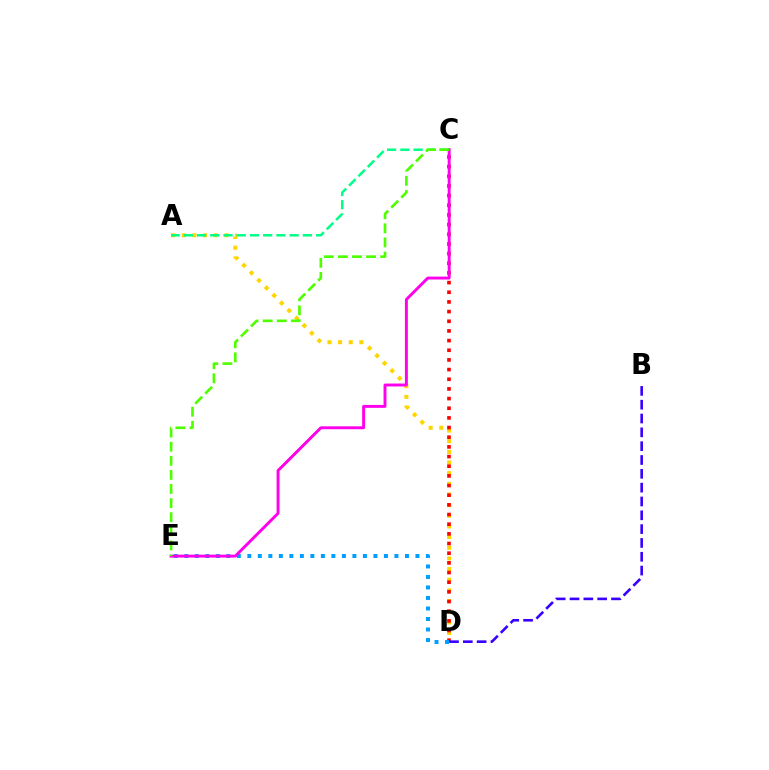{('A', 'D'): [{'color': '#ffd500', 'line_style': 'dotted', 'thickness': 2.9}], ('C', 'D'): [{'color': '#ff0000', 'line_style': 'dotted', 'thickness': 2.63}], ('D', 'E'): [{'color': '#009eff', 'line_style': 'dotted', 'thickness': 2.85}], ('B', 'D'): [{'color': '#3700ff', 'line_style': 'dashed', 'thickness': 1.88}], ('C', 'E'): [{'color': '#ff00ed', 'line_style': 'solid', 'thickness': 2.1}, {'color': '#4fff00', 'line_style': 'dashed', 'thickness': 1.91}], ('A', 'C'): [{'color': '#00ff86', 'line_style': 'dashed', 'thickness': 1.8}]}